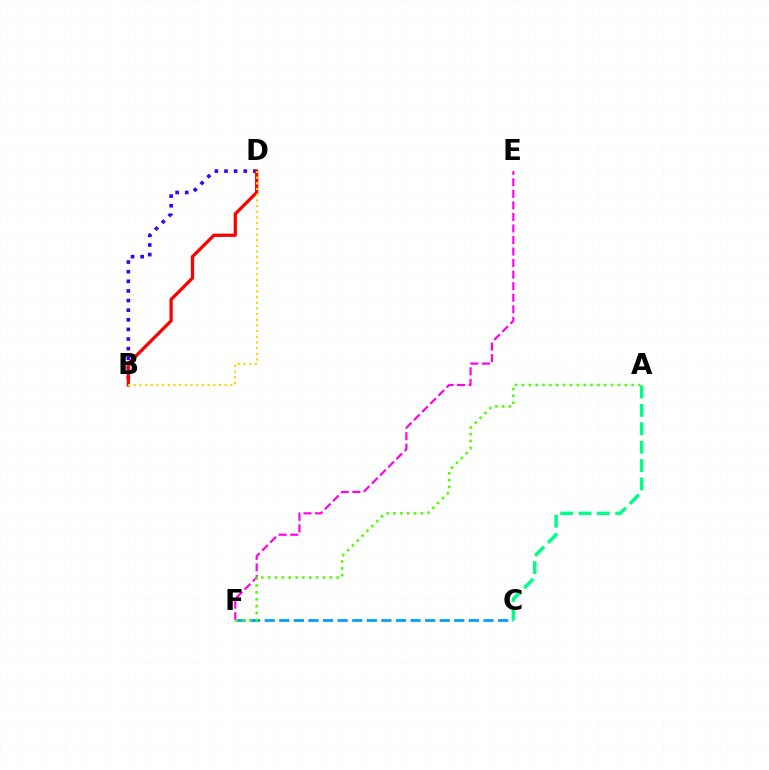{('B', 'D'): [{'color': '#3700ff', 'line_style': 'dotted', 'thickness': 2.61}, {'color': '#ff0000', 'line_style': 'solid', 'thickness': 2.35}, {'color': '#ffd500', 'line_style': 'dotted', 'thickness': 1.54}], ('C', 'F'): [{'color': '#009eff', 'line_style': 'dashed', 'thickness': 1.98}], ('A', 'C'): [{'color': '#00ff86', 'line_style': 'dashed', 'thickness': 2.5}], ('E', 'F'): [{'color': '#ff00ed', 'line_style': 'dashed', 'thickness': 1.57}], ('A', 'F'): [{'color': '#4fff00', 'line_style': 'dotted', 'thickness': 1.86}]}